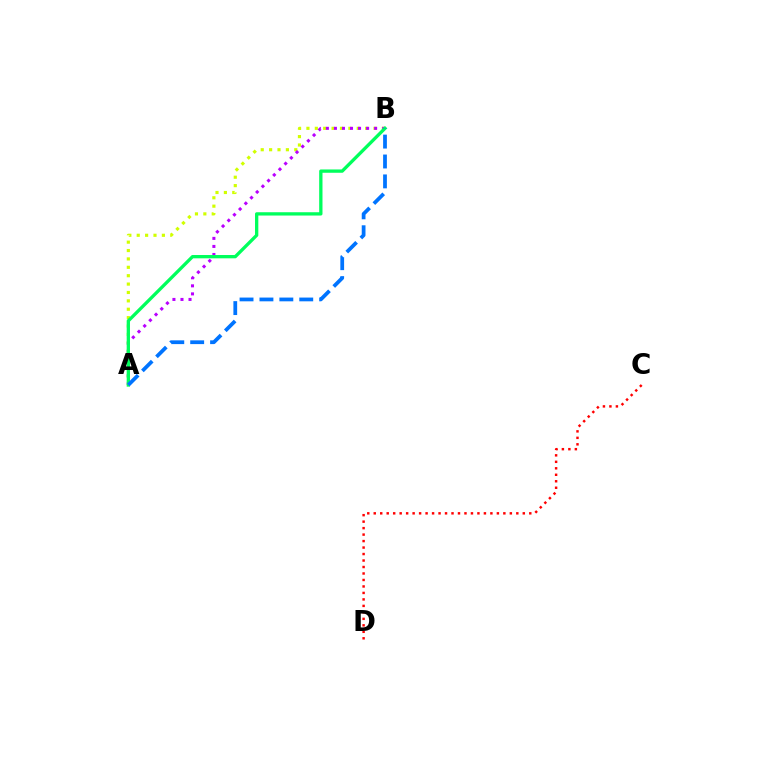{('A', 'B'): [{'color': '#d1ff00', 'line_style': 'dotted', 'thickness': 2.28}, {'color': '#b900ff', 'line_style': 'dotted', 'thickness': 2.19}, {'color': '#00ff5c', 'line_style': 'solid', 'thickness': 2.38}, {'color': '#0074ff', 'line_style': 'dashed', 'thickness': 2.7}], ('C', 'D'): [{'color': '#ff0000', 'line_style': 'dotted', 'thickness': 1.76}]}